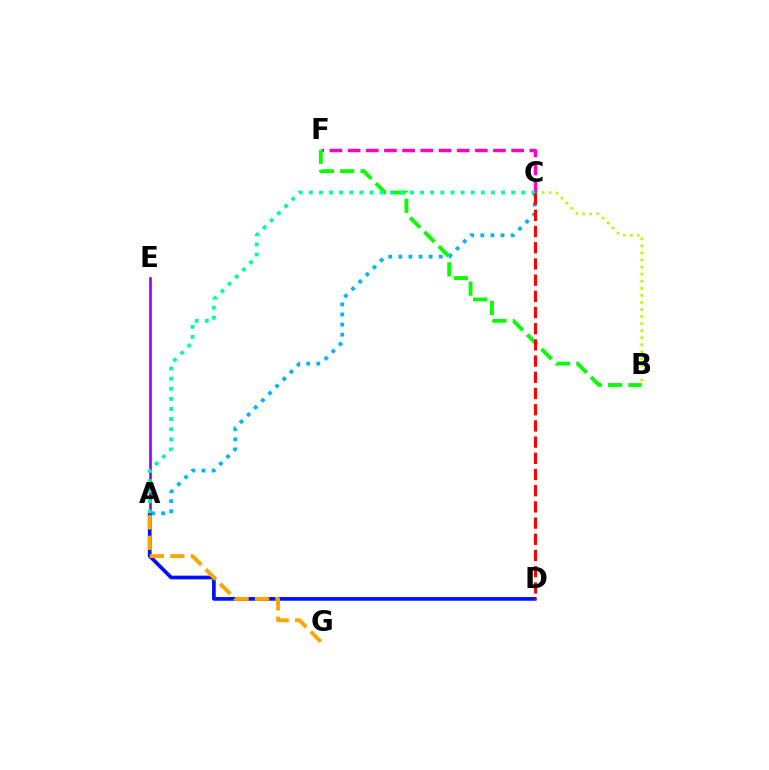{('B', 'C'): [{'color': '#b3ff00', 'line_style': 'dotted', 'thickness': 1.92}], ('C', 'F'): [{'color': '#ff00bd', 'line_style': 'dashed', 'thickness': 2.47}], ('B', 'F'): [{'color': '#08ff00', 'line_style': 'dashed', 'thickness': 2.76}], ('A', 'C'): [{'color': '#00b5ff', 'line_style': 'dotted', 'thickness': 2.74}, {'color': '#00ff9d', 'line_style': 'dotted', 'thickness': 2.75}], ('A', 'D'): [{'color': '#0010ff', 'line_style': 'solid', 'thickness': 2.66}], ('A', 'E'): [{'color': '#9b00ff', 'line_style': 'solid', 'thickness': 1.92}], ('A', 'G'): [{'color': '#ffa500', 'line_style': 'dashed', 'thickness': 2.78}], ('C', 'D'): [{'color': '#ff0000', 'line_style': 'dashed', 'thickness': 2.2}]}